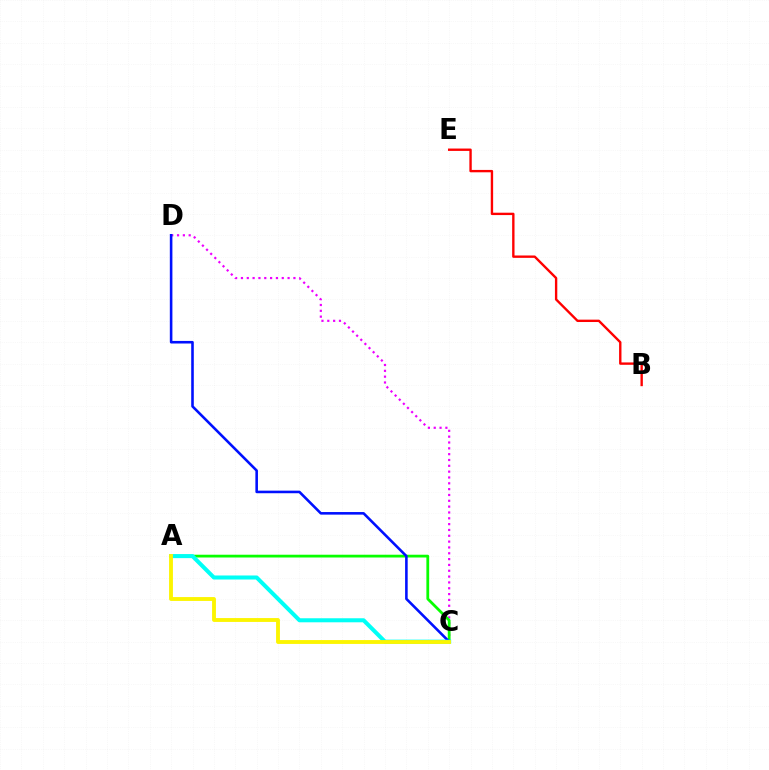{('C', 'D'): [{'color': '#ee00ff', 'line_style': 'dotted', 'thickness': 1.58}, {'color': '#0010ff', 'line_style': 'solid', 'thickness': 1.86}], ('A', 'C'): [{'color': '#08ff00', 'line_style': 'solid', 'thickness': 2.0}, {'color': '#00fff6', 'line_style': 'solid', 'thickness': 2.91}, {'color': '#fcf500', 'line_style': 'solid', 'thickness': 2.77}], ('B', 'E'): [{'color': '#ff0000', 'line_style': 'solid', 'thickness': 1.71}]}